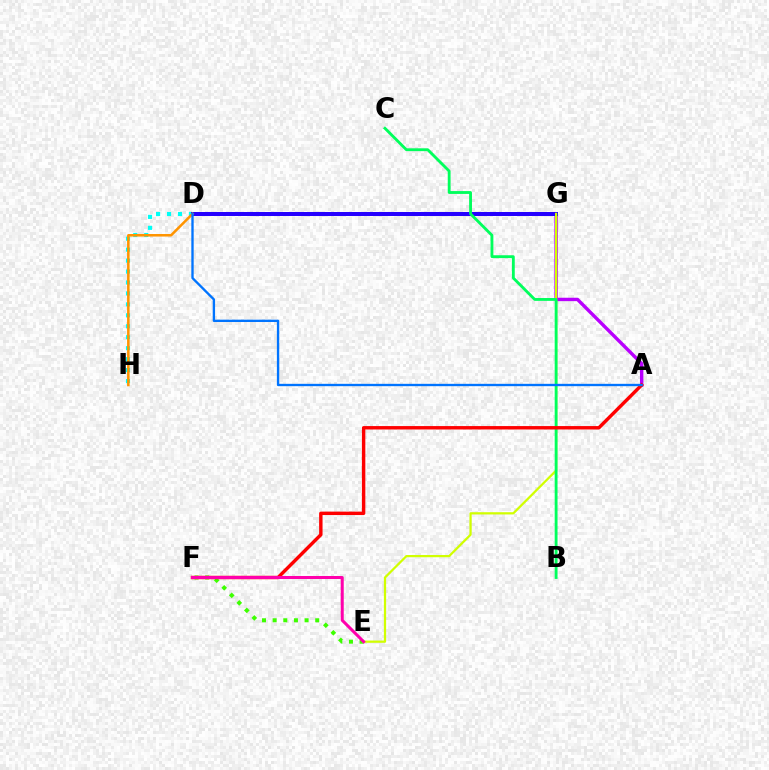{('A', 'G'): [{'color': '#b900ff', 'line_style': 'solid', 'thickness': 2.45}], ('D', 'H'): [{'color': '#00fff6', 'line_style': 'dotted', 'thickness': 2.98}, {'color': '#ff9400', 'line_style': 'solid', 'thickness': 1.82}], ('D', 'G'): [{'color': '#2500ff', 'line_style': 'solid', 'thickness': 2.88}], ('E', 'F'): [{'color': '#3dff00', 'line_style': 'dotted', 'thickness': 2.89}, {'color': '#ff00ac', 'line_style': 'solid', 'thickness': 2.18}], ('E', 'G'): [{'color': '#d1ff00', 'line_style': 'solid', 'thickness': 1.61}], ('B', 'C'): [{'color': '#00ff5c', 'line_style': 'solid', 'thickness': 2.05}], ('A', 'F'): [{'color': '#ff0000', 'line_style': 'solid', 'thickness': 2.46}], ('A', 'D'): [{'color': '#0074ff', 'line_style': 'solid', 'thickness': 1.69}]}